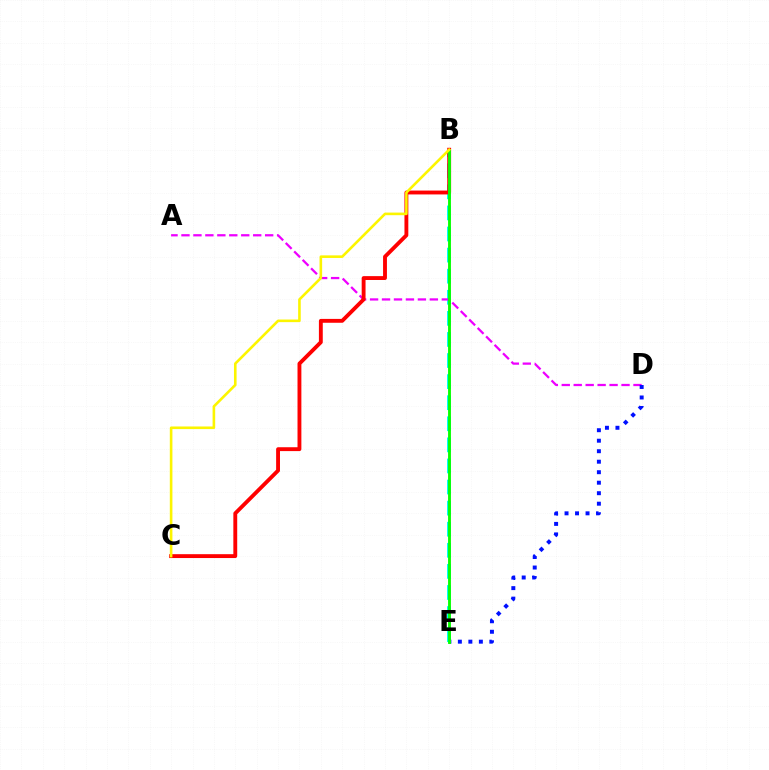{('B', 'E'): [{'color': '#00fff6', 'line_style': 'dashed', 'thickness': 2.86}, {'color': '#08ff00', 'line_style': 'solid', 'thickness': 2.07}], ('A', 'D'): [{'color': '#ee00ff', 'line_style': 'dashed', 'thickness': 1.62}], ('D', 'E'): [{'color': '#0010ff', 'line_style': 'dotted', 'thickness': 2.85}], ('B', 'C'): [{'color': '#ff0000', 'line_style': 'solid', 'thickness': 2.78}, {'color': '#fcf500', 'line_style': 'solid', 'thickness': 1.88}]}